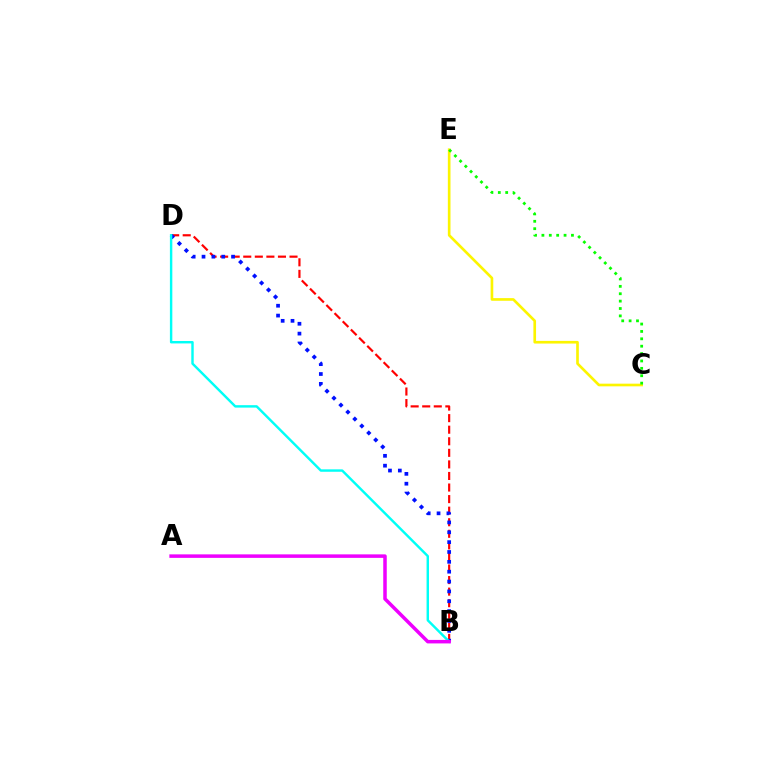{('B', 'D'): [{'color': '#ff0000', 'line_style': 'dashed', 'thickness': 1.57}, {'color': '#0010ff', 'line_style': 'dotted', 'thickness': 2.68}, {'color': '#00fff6', 'line_style': 'solid', 'thickness': 1.75}], ('C', 'E'): [{'color': '#fcf500', 'line_style': 'solid', 'thickness': 1.91}, {'color': '#08ff00', 'line_style': 'dotted', 'thickness': 2.01}], ('A', 'B'): [{'color': '#ee00ff', 'line_style': 'solid', 'thickness': 2.52}]}